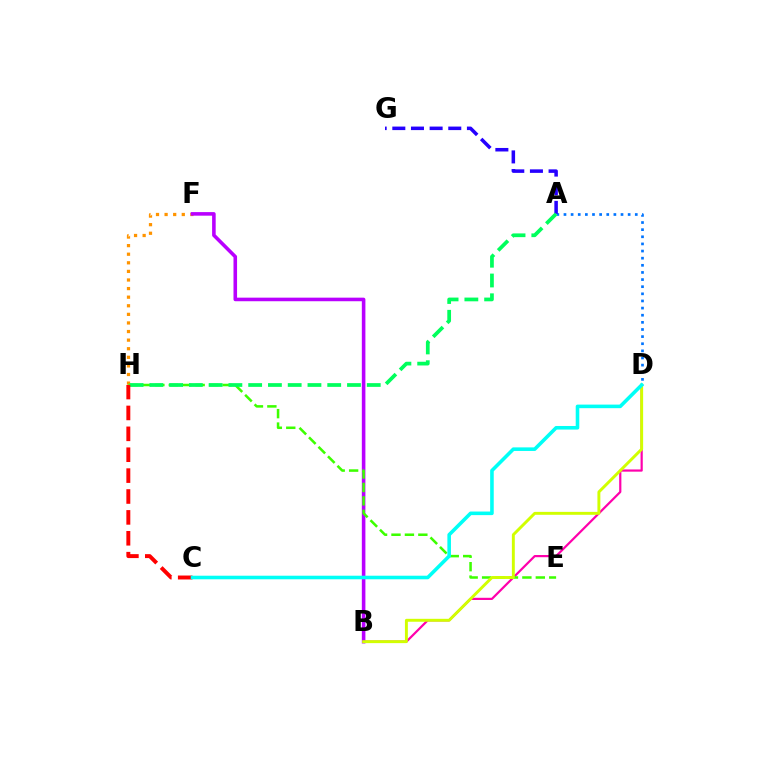{('B', 'D'): [{'color': '#ff00ac', 'line_style': 'solid', 'thickness': 1.58}, {'color': '#d1ff00', 'line_style': 'solid', 'thickness': 2.11}], ('A', 'D'): [{'color': '#0074ff', 'line_style': 'dotted', 'thickness': 1.94}], ('F', 'H'): [{'color': '#ff9400', 'line_style': 'dotted', 'thickness': 2.33}], ('B', 'F'): [{'color': '#b900ff', 'line_style': 'solid', 'thickness': 2.58}], ('E', 'H'): [{'color': '#3dff00', 'line_style': 'dashed', 'thickness': 1.82}], ('A', 'G'): [{'color': '#2500ff', 'line_style': 'dashed', 'thickness': 2.53}], ('A', 'H'): [{'color': '#00ff5c', 'line_style': 'dashed', 'thickness': 2.68}], ('C', 'H'): [{'color': '#ff0000', 'line_style': 'dashed', 'thickness': 2.84}], ('C', 'D'): [{'color': '#00fff6', 'line_style': 'solid', 'thickness': 2.58}]}